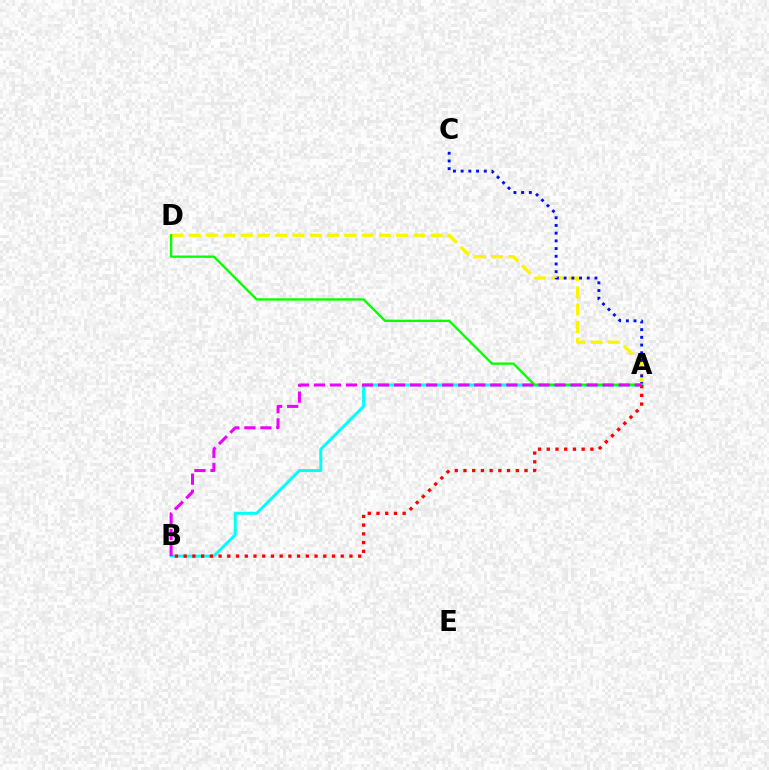{('A', 'D'): [{'color': '#fcf500', 'line_style': 'dashed', 'thickness': 2.35}, {'color': '#08ff00', 'line_style': 'solid', 'thickness': 1.68}], ('A', 'C'): [{'color': '#0010ff', 'line_style': 'dotted', 'thickness': 2.09}], ('A', 'B'): [{'color': '#00fff6', 'line_style': 'solid', 'thickness': 2.14}, {'color': '#ff0000', 'line_style': 'dotted', 'thickness': 2.37}, {'color': '#ee00ff', 'line_style': 'dashed', 'thickness': 2.18}]}